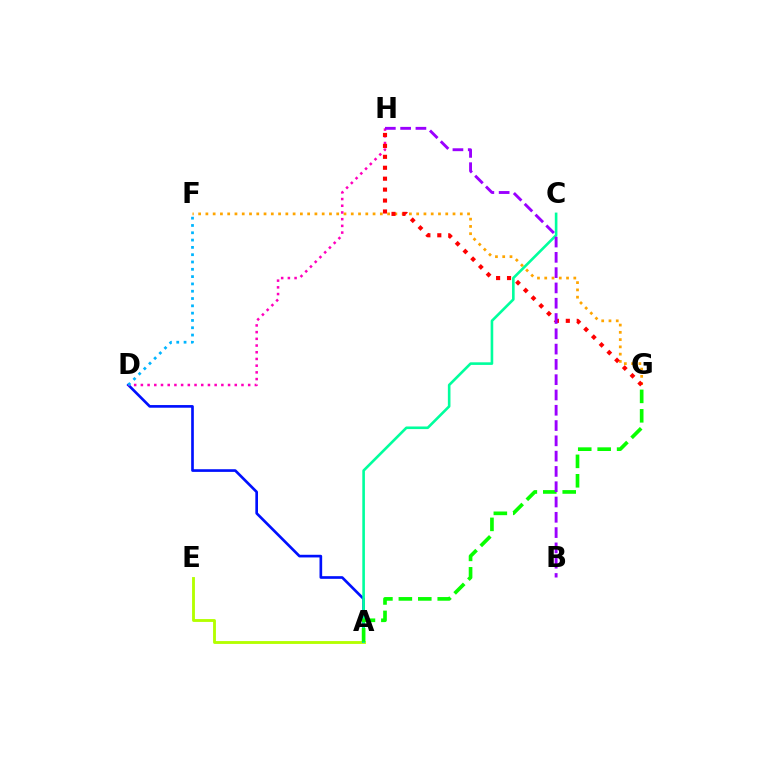{('A', 'E'): [{'color': '#b3ff00', 'line_style': 'solid', 'thickness': 2.05}], ('A', 'D'): [{'color': '#0010ff', 'line_style': 'solid', 'thickness': 1.92}], ('F', 'G'): [{'color': '#ffa500', 'line_style': 'dotted', 'thickness': 1.97}], ('A', 'C'): [{'color': '#00ff9d', 'line_style': 'solid', 'thickness': 1.88}], ('A', 'G'): [{'color': '#08ff00', 'line_style': 'dashed', 'thickness': 2.64}], ('D', 'H'): [{'color': '#ff00bd', 'line_style': 'dotted', 'thickness': 1.82}], ('G', 'H'): [{'color': '#ff0000', 'line_style': 'dotted', 'thickness': 2.97}], ('B', 'H'): [{'color': '#9b00ff', 'line_style': 'dashed', 'thickness': 2.08}], ('D', 'F'): [{'color': '#00b5ff', 'line_style': 'dotted', 'thickness': 1.99}]}